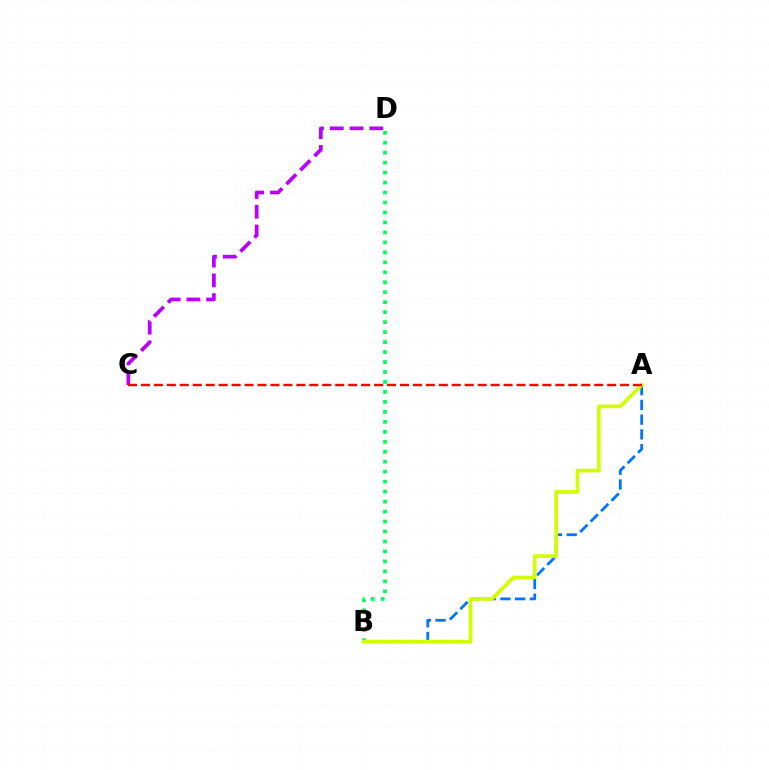{('A', 'B'): [{'color': '#0074ff', 'line_style': 'dashed', 'thickness': 2.0}, {'color': '#d1ff00', 'line_style': 'solid', 'thickness': 2.66}], ('B', 'D'): [{'color': '#00ff5c', 'line_style': 'dotted', 'thickness': 2.71}], ('C', 'D'): [{'color': '#b900ff', 'line_style': 'dashed', 'thickness': 2.69}], ('A', 'C'): [{'color': '#ff0000', 'line_style': 'dashed', 'thickness': 1.76}]}